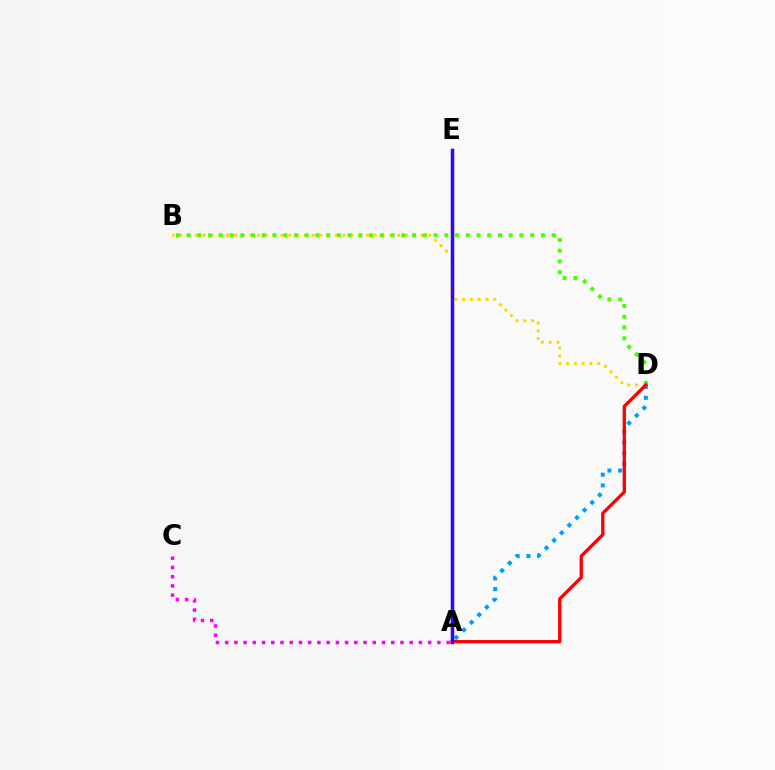{('A', 'D'): [{'color': '#009eff', 'line_style': 'dotted', 'thickness': 2.92}, {'color': '#ff0000', 'line_style': 'solid', 'thickness': 2.38}], ('A', 'E'): [{'color': '#00ff86', 'line_style': 'solid', 'thickness': 2.22}, {'color': '#3700ff', 'line_style': 'solid', 'thickness': 2.52}], ('B', 'D'): [{'color': '#ffd500', 'line_style': 'dotted', 'thickness': 2.11}, {'color': '#4fff00', 'line_style': 'dotted', 'thickness': 2.92}], ('A', 'C'): [{'color': '#ff00ed', 'line_style': 'dotted', 'thickness': 2.51}]}